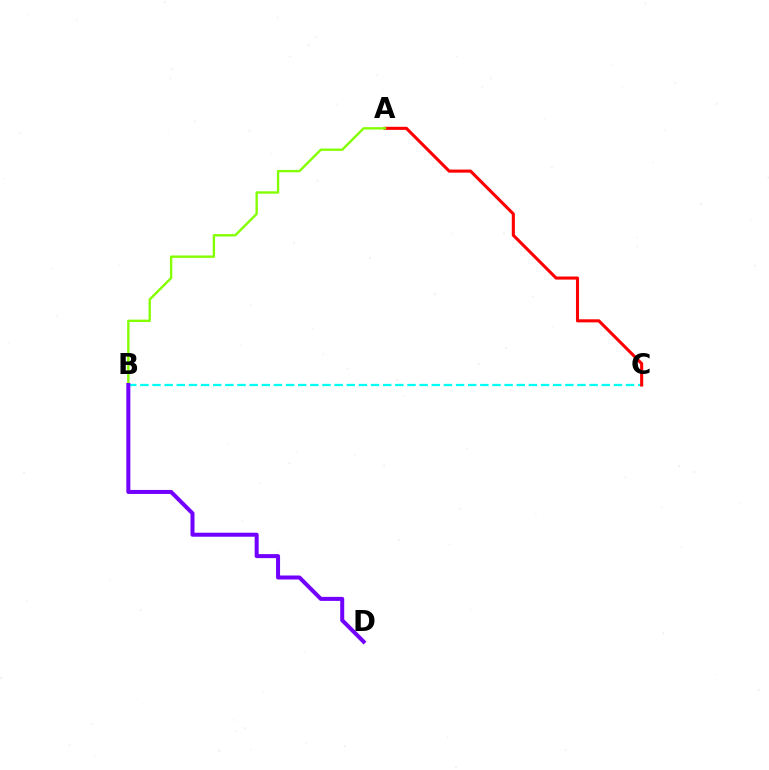{('B', 'C'): [{'color': '#00fff6', 'line_style': 'dashed', 'thickness': 1.65}], ('A', 'C'): [{'color': '#ff0000', 'line_style': 'solid', 'thickness': 2.22}], ('A', 'B'): [{'color': '#84ff00', 'line_style': 'solid', 'thickness': 1.71}], ('B', 'D'): [{'color': '#7200ff', 'line_style': 'solid', 'thickness': 2.89}]}